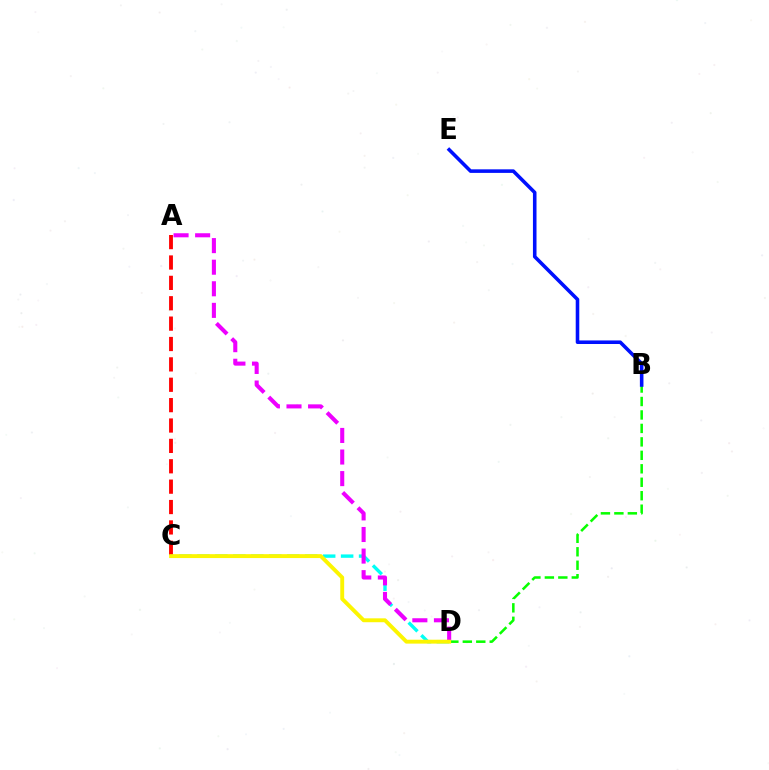{('C', 'D'): [{'color': '#00fff6', 'line_style': 'dashed', 'thickness': 2.44}, {'color': '#fcf500', 'line_style': 'solid', 'thickness': 2.8}], ('A', 'D'): [{'color': '#ee00ff', 'line_style': 'dashed', 'thickness': 2.93}], ('B', 'D'): [{'color': '#08ff00', 'line_style': 'dashed', 'thickness': 1.83}], ('B', 'E'): [{'color': '#0010ff', 'line_style': 'solid', 'thickness': 2.57}], ('A', 'C'): [{'color': '#ff0000', 'line_style': 'dashed', 'thickness': 2.77}]}